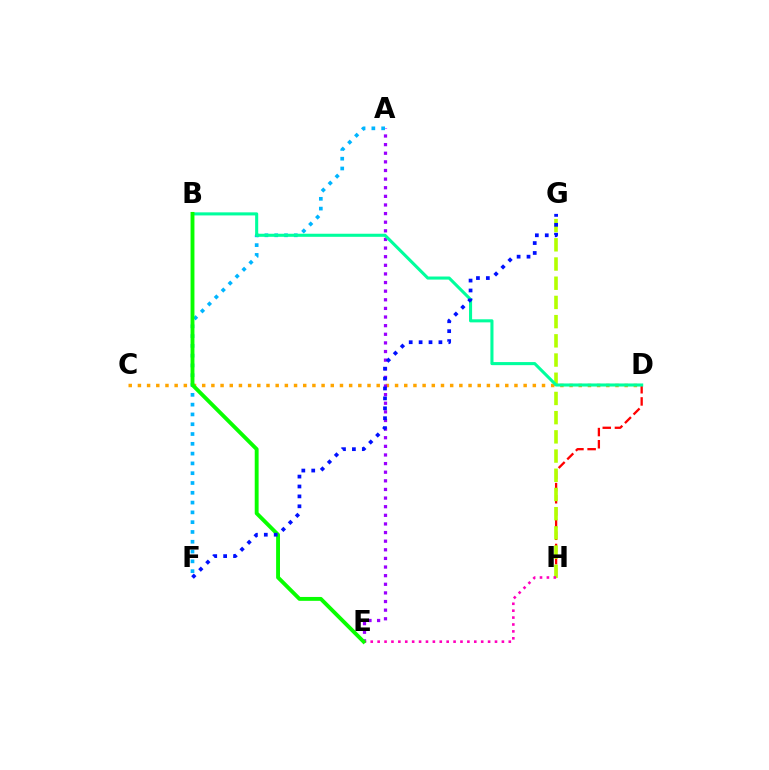{('D', 'H'): [{'color': '#ff0000', 'line_style': 'dashed', 'thickness': 1.65}], ('G', 'H'): [{'color': '#b3ff00', 'line_style': 'dashed', 'thickness': 2.61}], ('C', 'D'): [{'color': '#ffa500', 'line_style': 'dotted', 'thickness': 2.5}], ('A', 'E'): [{'color': '#9b00ff', 'line_style': 'dotted', 'thickness': 2.34}], ('A', 'F'): [{'color': '#00b5ff', 'line_style': 'dotted', 'thickness': 2.66}], ('E', 'H'): [{'color': '#ff00bd', 'line_style': 'dotted', 'thickness': 1.88}], ('B', 'D'): [{'color': '#00ff9d', 'line_style': 'solid', 'thickness': 2.22}], ('B', 'E'): [{'color': '#08ff00', 'line_style': 'solid', 'thickness': 2.79}], ('F', 'G'): [{'color': '#0010ff', 'line_style': 'dotted', 'thickness': 2.69}]}